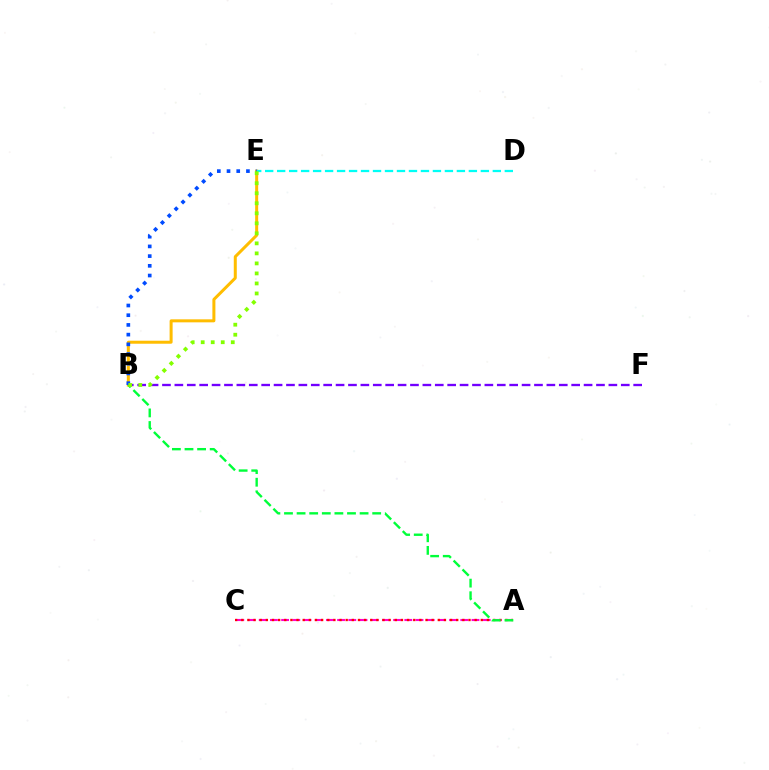{('B', 'F'): [{'color': '#7200ff', 'line_style': 'dashed', 'thickness': 1.68}], ('B', 'E'): [{'color': '#ffbd00', 'line_style': 'solid', 'thickness': 2.17}, {'color': '#004bff', 'line_style': 'dotted', 'thickness': 2.64}, {'color': '#84ff00', 'line_style': 'dotted', 'thickness': 2.72}], ('A', 'C'): [{'color': '#ff00cf', 'line_style': 'dashed', 'thickness': 1.52}, {'color': '#ff0000', 'line_style': 'dotted', 'thickness': 1.67}], ('A', 'B'): [{'color': '#00ff39', 'line_style': 'dashed', 'thickness': 1.71}], ('D', 'E'): [{'color': '#00fff6', 'line_style': 'dashed', 'thickness': 1.63}]}